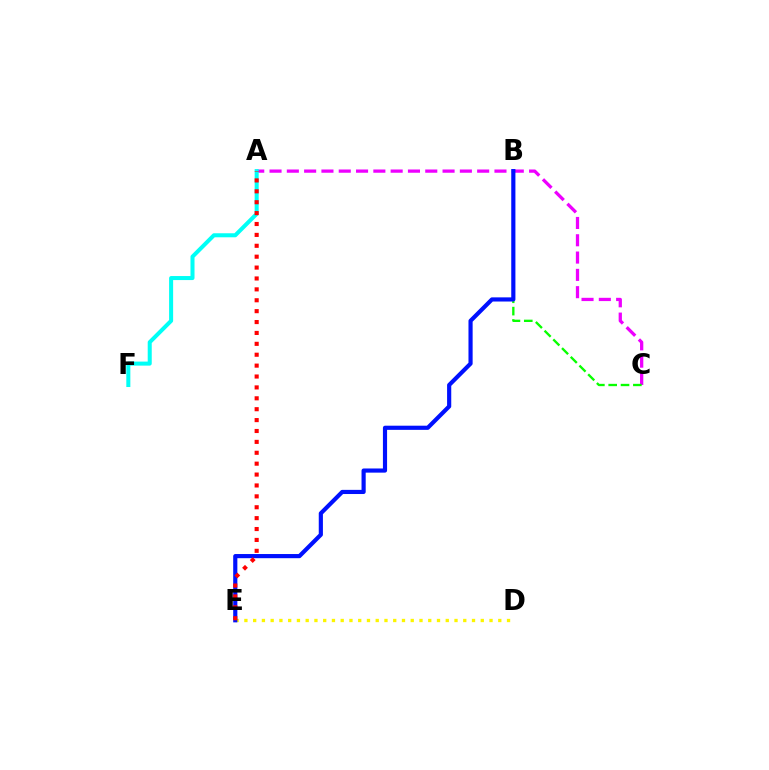{('A', 'C'): [{'color': '#ee00ff', 'line_style': 'dashed', 'thickness': 2.35}], ('D', 'E'): [{'color': '#fcf500', 'line_style': 'dotted', 'thickness': 2.38}], ('B', 'C'): [{'color': '#08ff00', 'line_style': 'dashed', 'thickness': 1.68}], ('A', 'F'): [{'color': '#00fff6', 'line_style': 'solid', 'thickness': 2.9}], ('B', 'E'): [{'color': '#0010ff', 'line_style': 'solid', 'thickness': 2.99}], ('A', 'E'): [{'color': '#ff0000', 'line_style': 'dotted', 'thickness': 2.96}]}